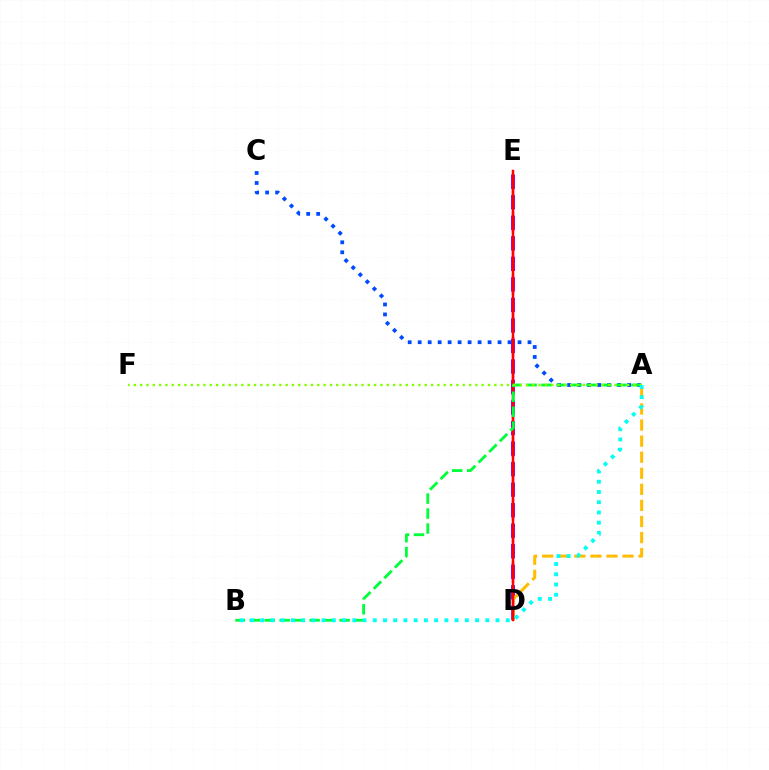{('D', 'E'): [{'color': '#7200ff', 'line_style': 'dashed', 'thickness': 2.79}, {'color': '#ff00cf', 'line_style': 'dashed', 'thickness': 1.7}, {'color': '#ff0000', 'line_style': 'solid', 'thickness': 1.79}], ('A', 'C'): [{'color': '#004bff', 'line_style': 'dotted', 'thickness': 2.71}], ('A', 'D'): [{'color': '#ffbd00', 'line_style': 'dashed', 'thickness': 2.18}], ('A', 'B'): [{'color': '#00ff39', 'line_style': 'dashed', 'thickness': 2.04}, {'color': '#00fff6', 'line_style': 'dotted', 'thickness': 2.78}], ('A', 'F'): [{'color': '#84ff00', 'line_style': 'dotted', 'thickness': 1.72}]}